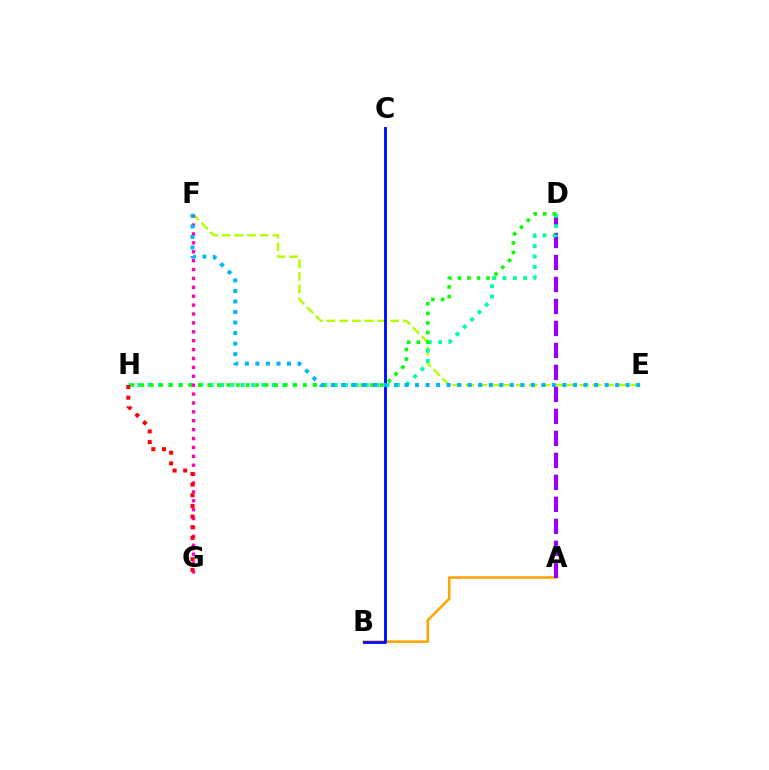{('E', 'F'): [{'color': '#b3ff00', 'line_style': 'dashed', 'thickness': 1.73}, {'color': '#00b5ff', 'line_style': 'dotted', 'thickness': 2.86}], ('A', 'B'): [{'color': '#ffa500', 'line_style': 'solid', 'thickness': 1.86}], ('A', 'D'): [{'color': '#9b00ff', 'line_style': 'dashed', 'thickness': 2.99}], ('D', 'H'): [{'color': '#00ff9d', 'line_style': 'dotted', 'thickness': 2.81}, {'color': '#08ff00', 'line_style': 'dotted', 'thickness': 2.6}], ('B', 'C'): [{'color': '#0010ff', 'line_style': 'solid', 'thickness': 2.09}], ('F', 'G'): [{'color': '#ff00bd', 'line_style': 'dotted', 'thickness': 2.42}], ('G', 'H'): [{'color': '#ff0000', 'line_style': 'dotted', 'thickness': 2.9}]}